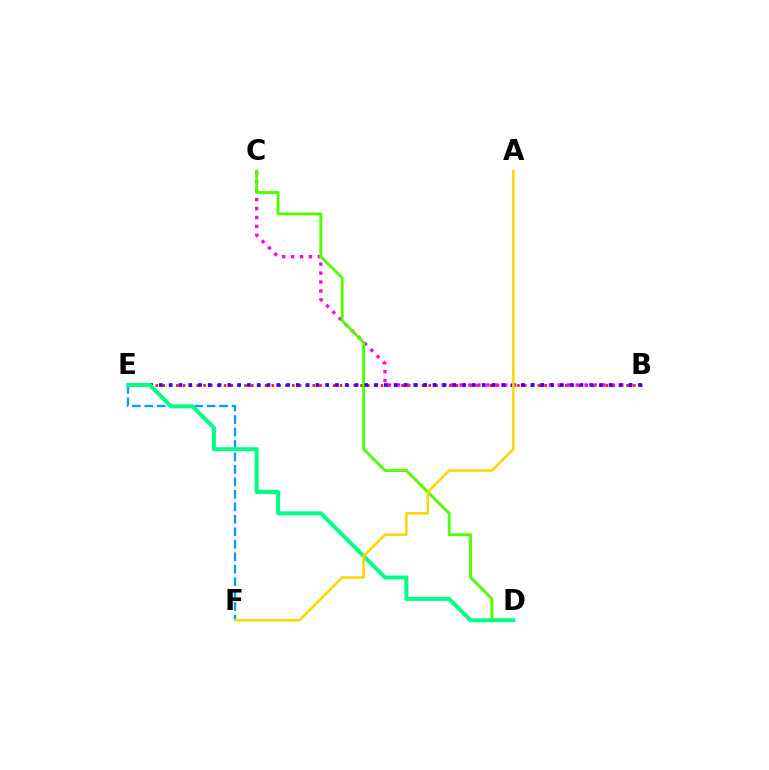{('B', 'E'): [{'color': '#ff0000', 'line_style': 'dotted', 'thickness': 1.85}, {'color': '#3700ff', 'line_style': 'dotted', 'thickness': 2.66}], ('B', 'C'): [{'color': '#ff00ed', 'line_style': 'dotted', 'thickness': 2.43}], ('C', 'D'): [{'color': '#4fff00', 'line_style': 'solid', 'thickness': 2.07}], ('E', 'F'): [{'color': '#009eff', 'line_style': 'dashed', 'thickness': 1.69}], ('D', 'E'): [{'color': '#00ff86', 'line_style': 'solid', 'thickness': 2.88}], ('A', 'F'): [{'color': '#ffd500', 'line_style': 'solid', 'thickness': 1.8}]}